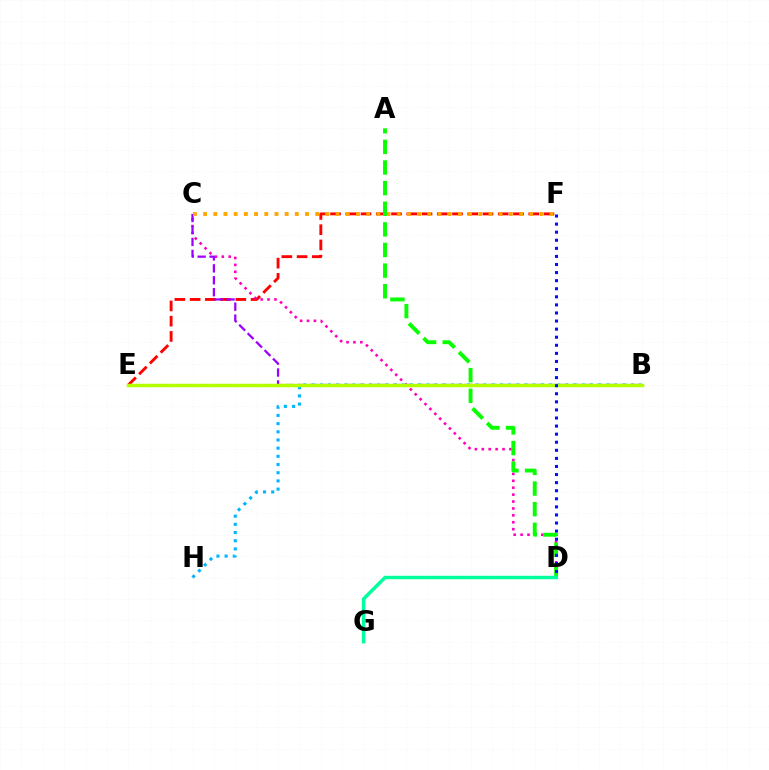{('E', 'F'): [{'color': '#ff0000', 'line_style': 'dashed', 'thickness': 2.07}], ('C', 'D'): [{'color': '#ff00bd', 'line_style': 'dotted', 'thickness': 1.88}], ('B', 'C'): [{'color': '#9b00ff', 'line_style': 'dashed', 'thickness': 1.62}], ('C', 'F'): [{'color': '#ffa500', 'line_style': 'dotted', 'thickness': 2.77}], ('B', 'H'): [{'color': '#00b5ff', 'line_style': 'dotted', 'thickness': 2.22}], ('B', 'E'): [{'color': '#b3ff00', 'line_style': 'solid', 'thickness': 2.51}], ('A', 'D'): [{'color': '#08ff00', 'line_style': 'dashed', 'thickness': 2.8}], ('D', 'F'): [{'color': '#0010ff', 'line_style': 'dotted', 'thickness': 2.2}], ('D', 'G'): [{'color': '#00ff9d', 'line_style': 'solid', 'thickness': 2.49}]}